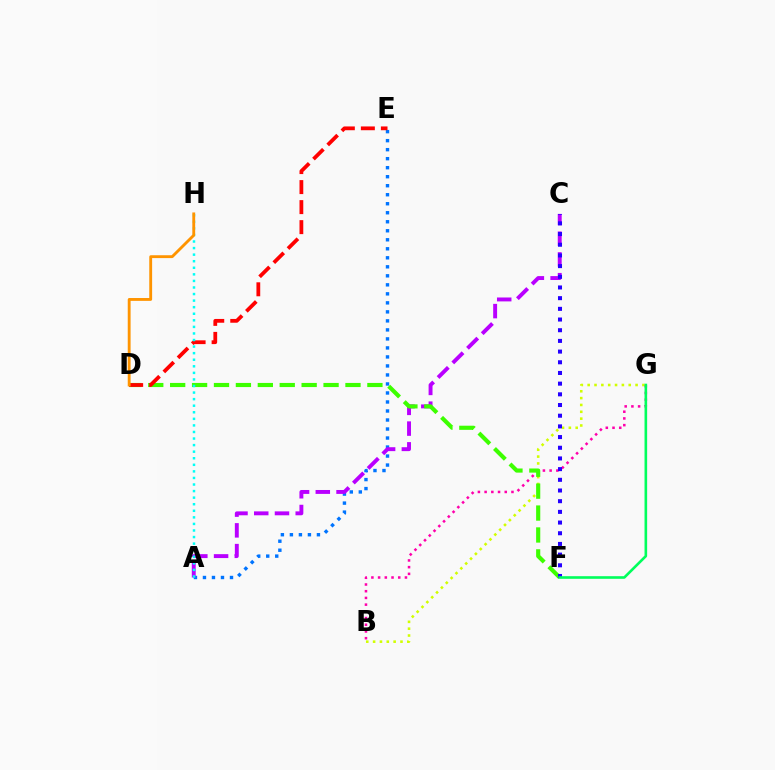{('B', 'G'): [{'color': '#d1ff00', 'line_style': 'dotted', 'thickness': 1.86}, {'color': '#ff00ac', 'line_style': 'dotted', 'thickness': 1.82}], ('A', 'E'): [{'color': '#0074ff', 'line_style': 'dotted', 'thickness': 2.45}], ('A', 'C'): [{'color': '#b900ff', 'line_style': 'dashed', 'thickness': 2.82}], ('D', 'F'): [{'color': '#3dff00', 'line_style': 'dashed', 'thickness': 2.98}], ('D', 'E'): [{'color': '#ff0000', 'line_style': 'dashed', 'thickness': 2.72}], ('C', 'F'): [{'color': '#2500ff', 'line_style': 'dotted', 'thickness': 2.9}], ('F', 'G'): [{'color': '#00ff5c', 'line_style': 'solid', 'thickness': 1.89}], ('A', 'H'): [{'color': '#00fff6', 'line_style': 'dotted', 'thickness': 1.78}], ('D', 'H'): [{'color': '#ff9400', 'line_style': 'solid', 'thickness': 2.06}]}